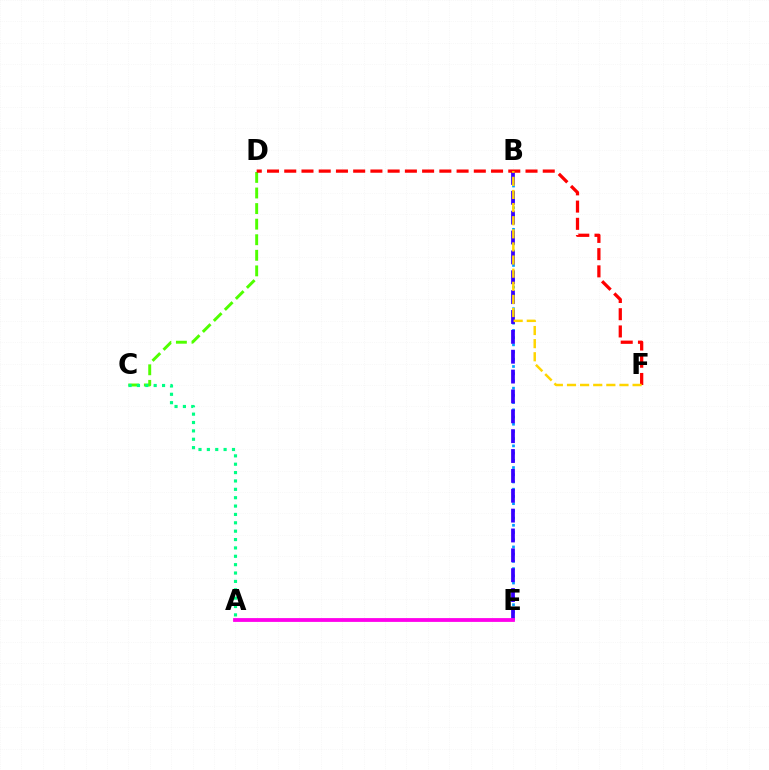{('B', 'E'): [{'color': '#009eff', 'line_style': 'dotted', 'thickness': 1.96}, {'color': '#3700ff', 'line_style': 'dashed', 'thickness': 2.7}], ('C', 'D'): [{'color': '#4fff00', 'line_style': 'dashed', 'thickness': 2.12}], ('A', 'E'): [{'color': '#ff00ed', 'line_style': 'solid', 'thickness': 2.74}], ('D', 'F'): [{'color': '#ff0000', 'line_style': 'dashed', 'thickness': 2.34}], ('B', 'F'): [{'color': '#ffd500', 'line_style': 'dashed', 'thickness': 1.78}], ('A', 'C'): [{'color': '#00ff86', 'line_style': 'dotted', 'thickness': 2.27}]}